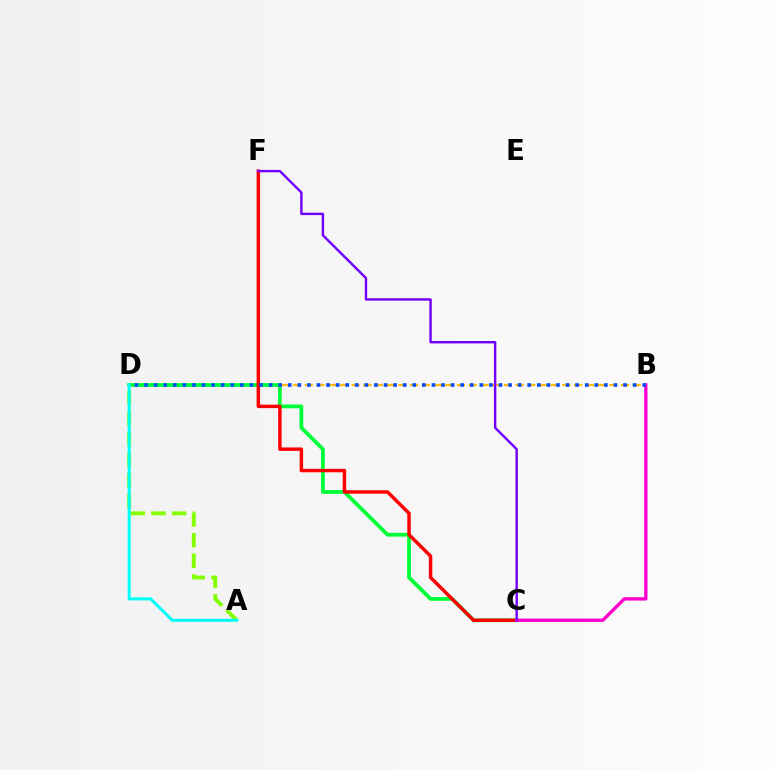{('B', 'D'): [{'color': '#ffbd00', 'line_style': 'dashed', 'thickness': 1.59}, {'color': '#004bff', 'line_style': 'dotted', 'thickness': 2.6}], ('A', 'D'): [{'color': '#84ff00', 'line_style': 'dashed', 'thickness': 2.81}, {'color': '#00fff6', 'line_style': 'solid', 'thickness': 2.18}], ('C', 'D'): [{'color': '#00ff39', 'line_style': 'solid', 'thickness': 2.72}], ('C', 'F'): [{'color': '#ff0000', 'line_style': 'solid', 'thickness': 2.48}, {'color': '#7200ff', 'line_style': 'solid', 'thickness': 1.74}], ('B', 'C'): [{'color': '#ff00cf', 'line_style': 'solid', 'thickness': 2.41}]}